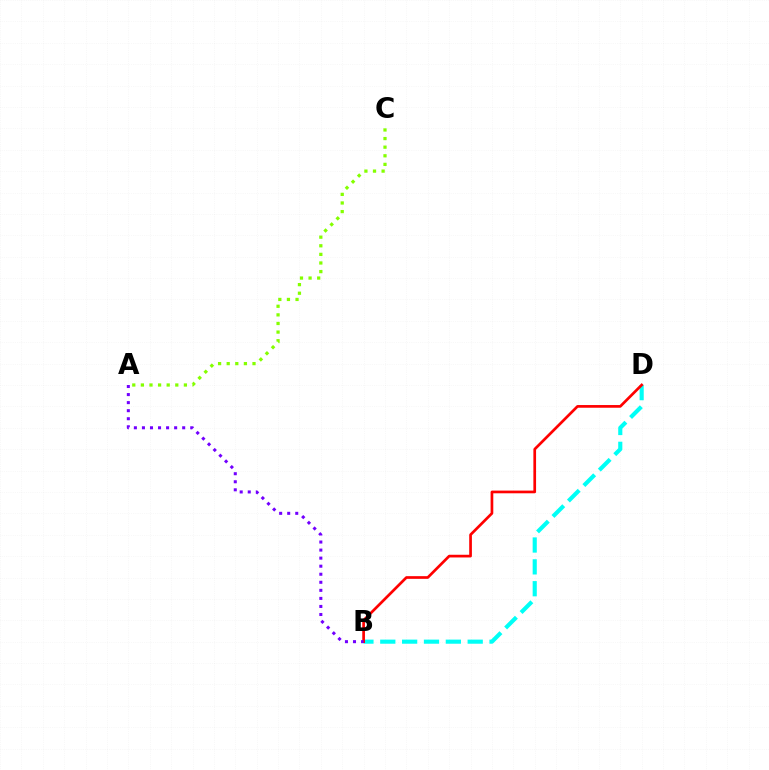{('B', 'D'): [{'color': '#00fff6', 'line_style': 'dashed', 'thickness': 2.97}, {'color': '#ff0000', 'line_style': 'solid', 'thickness': 1.94}], ('A', 'C'): [{'color': '#84ff00', 'line_style': 'dotted', 'thickness': 2.34}], ('A', 'B'): [{'color': '#7200ff', 'line_style': 'dotted', 'thickness': 2.19}]}